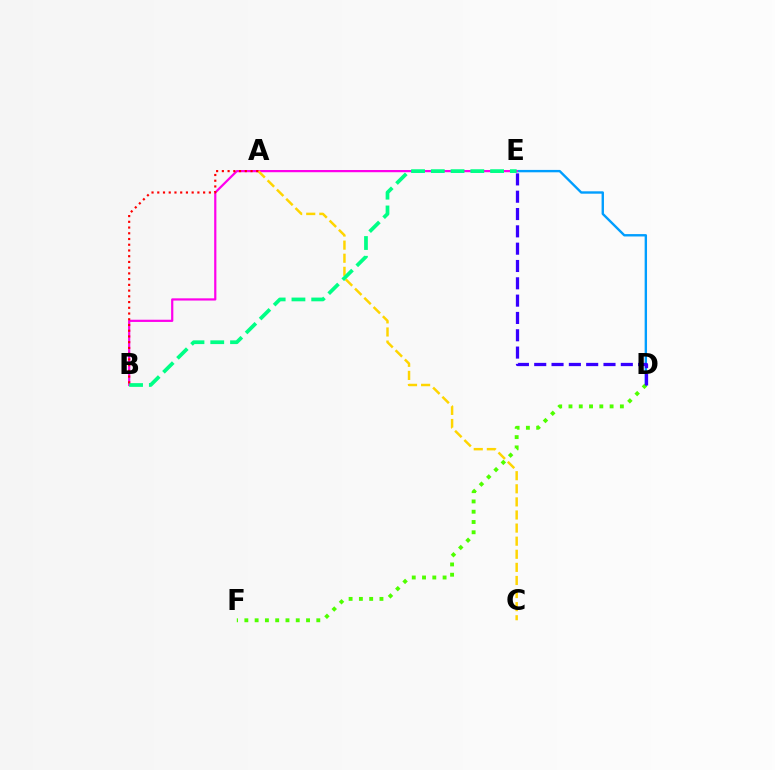{('D', 'E'): [{'color': '#009eff', 'line_style': 'solid', 'thickness': 1.72}, {'color': '#3700ff', 'line_style': 'dashed', 'thickness': 2.35}], ('B', 'E'): [{'color': '#ff00ed', 'line_style': 'solid', 'thickness': 1.59}, {'color': '#00ff86', 'line_style': 'dashed', 'thickness': 2.69}], ('A', 'C'): [{'color': '#ffd500', 'line_style': 'dashed', 'thickness': 1.78}], ('D', 'F'): [{'color': '#4fff00', 'line_style': 'dotted', 'thickness': 2.79}], ('A', 'B'): [{'color': '#ff0000', 'line_style': 'dotted', 'thickness': 1.56}]}